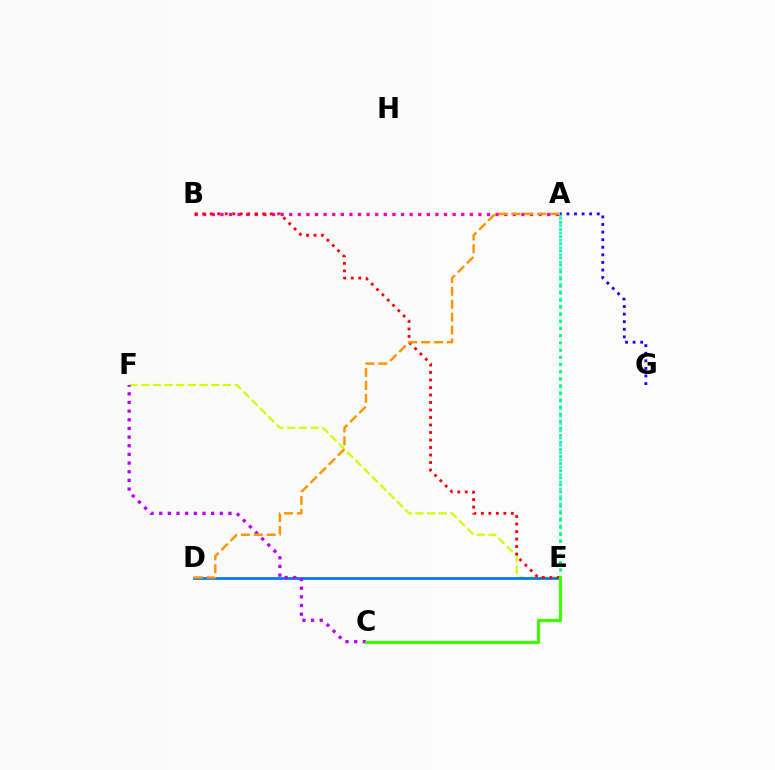{('E', 'F'): [{'color': '#d1ff00', 'line_style': 'dashed', 'thickness': 1.59}], ('D', 'E'): [{'color': '#0074ff', 'line_style': 'solid', 'thickness': 1.94}], ('A', 'B'): [{'color': '#ff00ac', 'line_style': 'dotted', 'thickness': 2.34}], ('A', 'G'): [{'color': '#2500ff', 'line_style': 'dotted', 'thickness': 2.06}], ('A', 'E'): [{'color': '#00fff6', 'line_style': 'dotted', 'thickness': 1.99}, {'color': '#00ff5c', 'line_style': 'dotted', 'thickness': 1.93}], ('C', 'F'): [{'color': '#b900ff', 'line_style': 'dotted', 'thickness': 2.35}], ('B', 'E'): [{'color': '#ff0000', 'line_style': 'dotted', 'thickness': 2.04}], ('C', 'E'): [{'color': '#3dff00', 'line_style': 'solid', 'thickness': 2.3}], ('A', 'D'): [{'color': '#ff9400', 'line_style': 'dashed', 'thickness': 1.75}]}